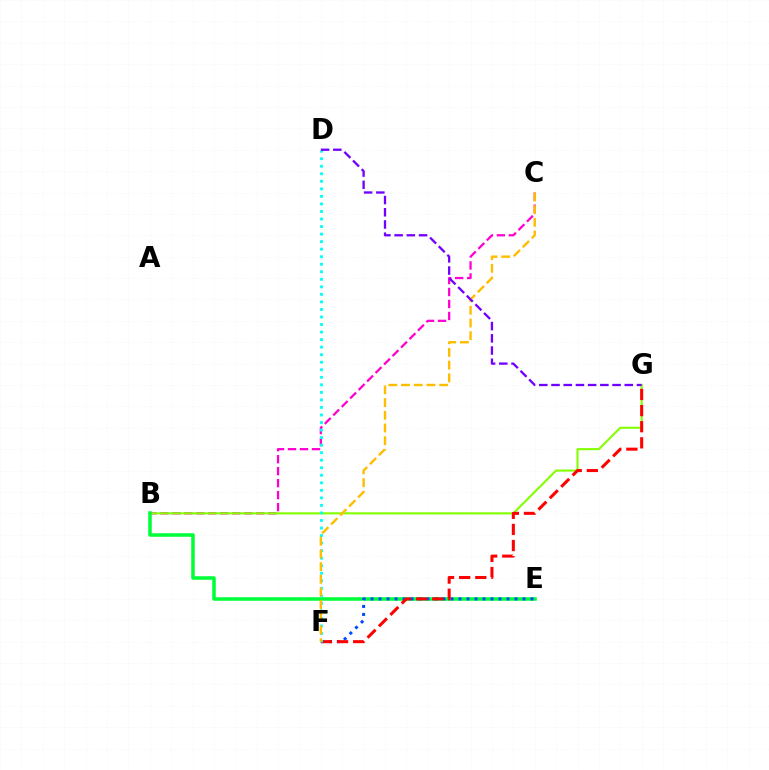{('B', 'C'): [{'color': '#ff00cf', 'line_style': 'dashed', 'thickness': 1.63}], ('B', 'G'): [{'color': '#84ff00', 'line_style': 'solid', 'thickness': 1.52}], ('B', 'E'): [{'color': '#00ff39', 'line_style': 'solid', 'thickness': 2.54}], ('E', 'F'): [{'color': '#004bff', 'line_style': 'dotted', 'thickness': 2.17}], ('F', 'G'): [{'color': '#ff0000', 'line_style': 'dashed', 'thickness': 2.19}], ('D', 'F'): [{'color': '#00fff6', 'line_style': 'dotted', 'thickness': 2.05}], ('C', 'F'): [{'color': '#ffbd00', 'line_style': 'dashed', 'thickness': 1.73}], ('D', 'G'): [{'color': '#7200ff', 'line_style': 'dashed', 'thickness': 1.66}]}